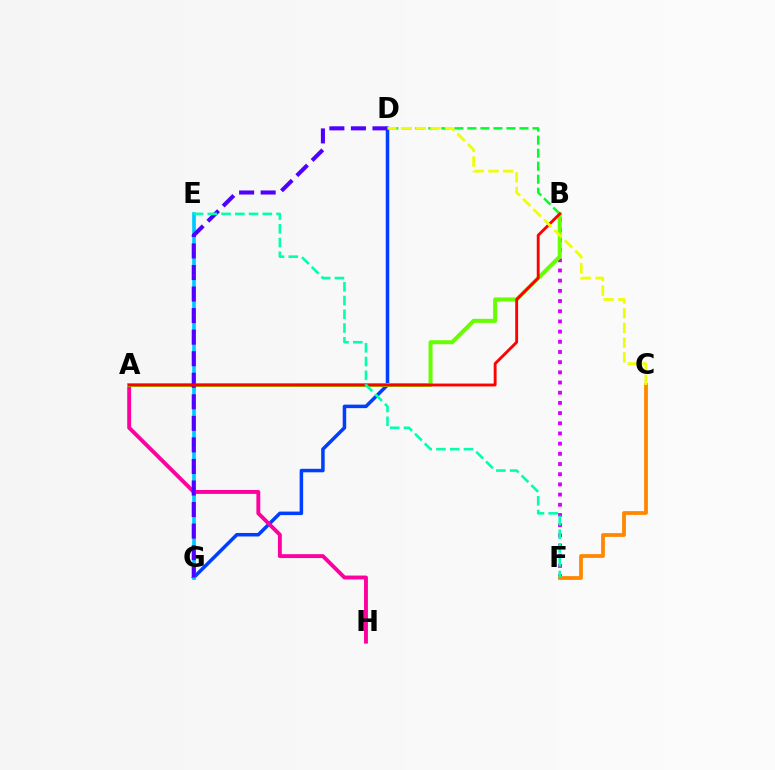{('D', 'G'): [{'color': '#003fff', 'line_style': 'solid', 'thickness': 2.53}, {'color': '#4f00ff', 'line_style': 'dashed', 'thickness': 2.93}], ('B', 'D'): [{'color': '#00ff27', 'line_style': 'dashed', 'thickness': 1.77}], ('B', 'F'): [{'color': '#d600ff', 'line_style': 'dotted', 'thickness': 2.77}], ('E', 'G'): [{'color': '#00c7ff', 'line_style': 'solid', 'thickness': 2.64}], ('A', 'H'): [{'color': '#ff00a0', 'line_style': 'solid', 'thickness': 2.8}], ('C', 'F'): [{'color': '#ff8800', 'line_style': 'solid', 'thickness': 2.72}], ('A', 'B'): [{'color': '#66ff00', 'line_style': 'solid', 'thickness': 2.89}, {'color': '#ff0000', 'line_style': 'solid', 'thickness': 2.07}], ('C', 'D'): [{'color': '#eeff00', 'line_style': 'dashed', 'thickness': 2.0}], ('E', 'F'): [{'color': '#00ffaf', 'line_style': 'dashed', 'thickness': 1.87}]}